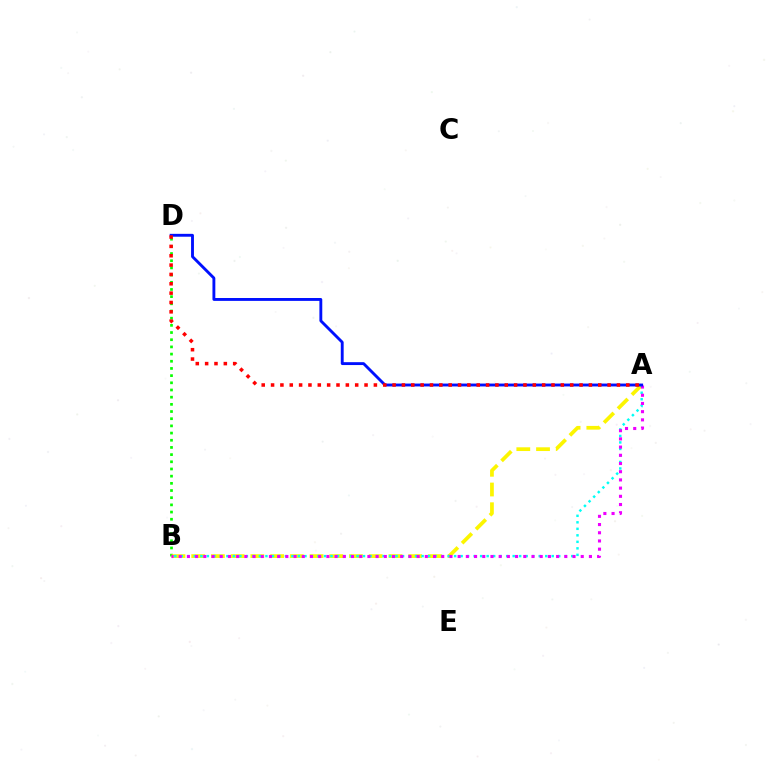{('B', 'D'): [{'color': '#08ff00', 'line_style': 'dotted', 'thickness': 1.95}], ('A', 'B'): [{'color': '#fcf500', 'line_style': 'dashed', 'thickness': 2.68}, {'color': '#00fff6', 'line_style': 'dotted', 'thickness': 1.77}, {'color': '#ee00ff', 'line_style': 'dotted', 'thickness': 2.23}], ('A', 'D'): [{'color': '#0010ff', 'line_style': 'solid', 'thickness': 2.07}, {'color': '#ff0000', 'line_style': 'dotted', 'thickness': 2.54}]}